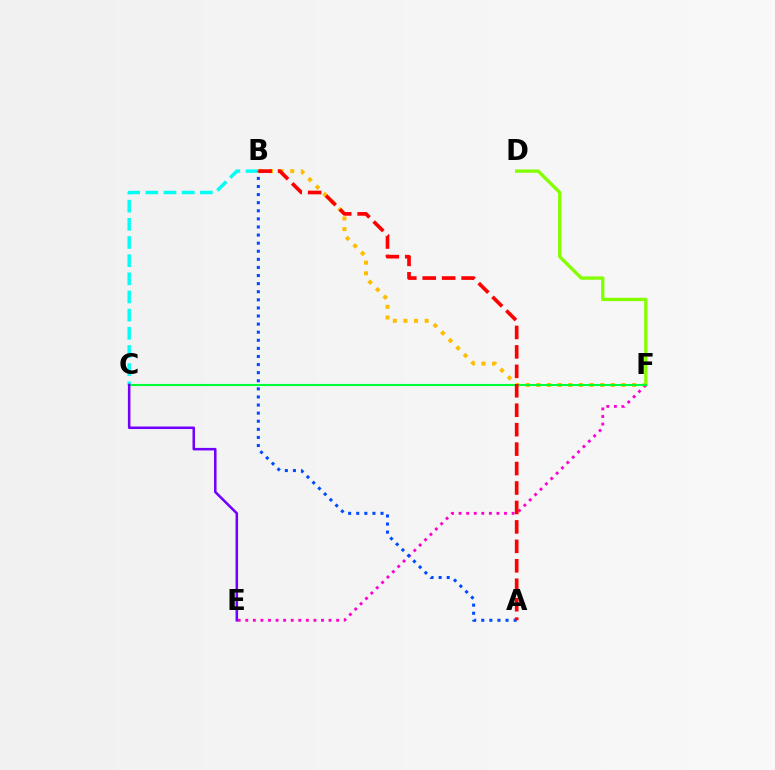{('B', 'C'): [{'color': '#00fff6', 'line_style': 'dashed', 'thickness': 2.47}], ('B', 'F'): [{'color': '#ffbd00', 'line_style': 'dotted', 'thickness': 2.89}], ('D', 'F'): [{'color': '#84ff00', 'line_style': 'solid', 'thickness': 2.4}], ('E', 'F'): [{'color': '#ff00cf', 'line_style': 'dotted', 'thickness': 2.06}], ('C', 'F'): [{'color': '#00ff39', 'line_style': 'solid', 'thickness': 1.5}], ('C', 'E'): [{'color': '#7200ff', 'line_style': 'solid', 'thickness': 1.82}], ('A', 'B'): [{'color': '#004bff', 'line_style': 'dotted', 'thickness': 2.2}, {'color': '#ff0000', 'line_style': 'dashed', 'thickness': 2.64}]}